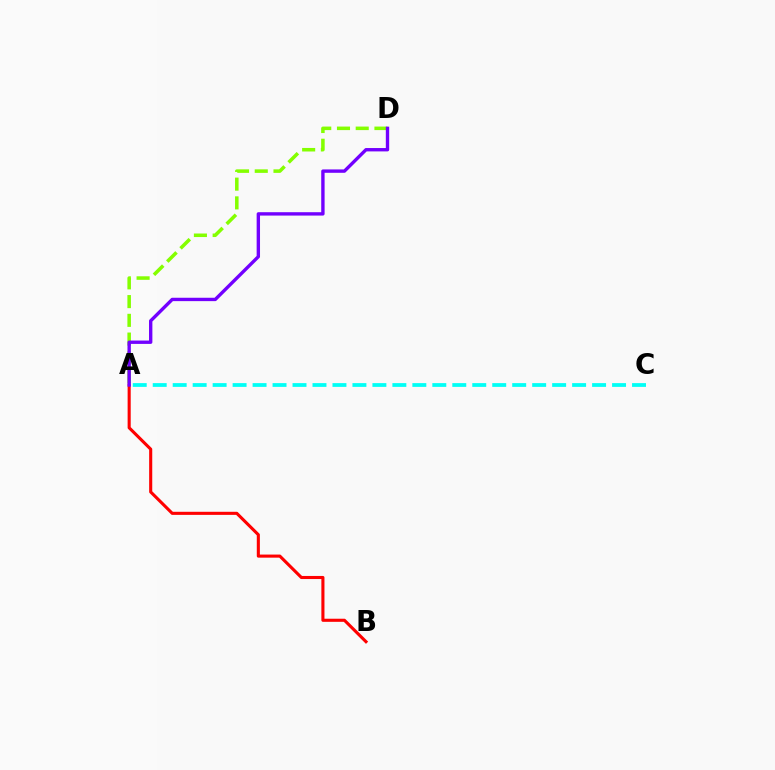{('A', 'D'): [{'color': '#84ff00', 'line_style': 'dashed', 'thickness': 2.55}, {'color': '#7200ff', 'line_style': 'solid', 'thickness': 2.43}], ('A', 'B'): [{'color': '#ff0000', 'line_style': 'solid', 'thickness': 2.23}], ('A', 'C'): [{'color': '#00fff6', 'line_style': 'dashed', 'thickness': 2.71}]}